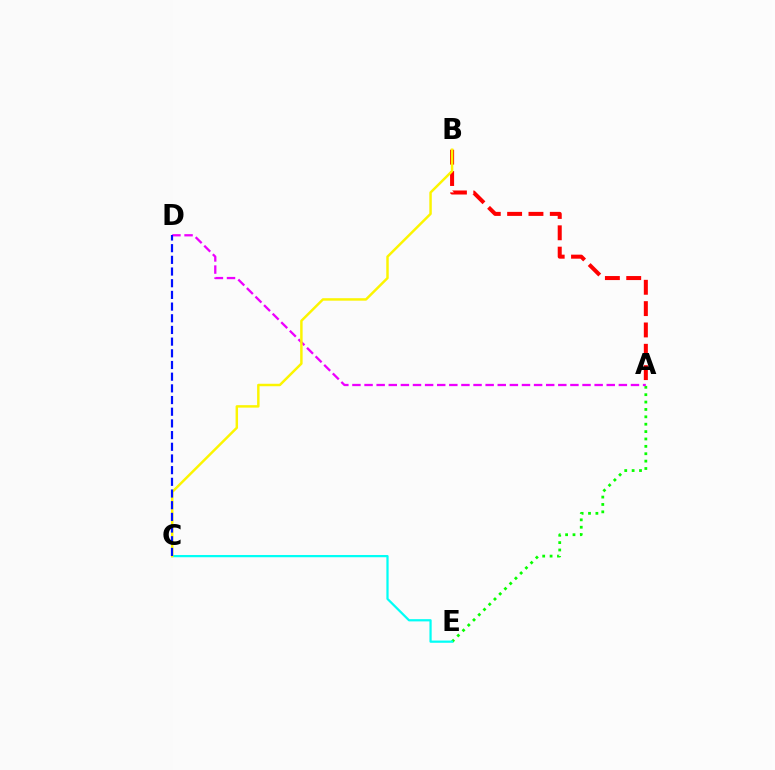{('A', 'E'): [{'color': '#08ff00', 'line_style': 'dotted', 'thickness': 2.01}], ('A', 'D'): [{'color': '#ee00ff', 'line_style': 'dashed', 'thickness': 1.65}], ('A', 'B'): [{'color': '#ff0000', 'line_style': 'dashed', 'thickness': 2.9}], ('C', 'E'): [{'color': '#00fff6', 'line_style': 'solid', 'thickness': 1.61}], ('B', 'C'): [{'color': '#fcf500', 'line_style': 'solid', 'thickness': 1.77}], ('C', 'D'): [{'color': '#0010ff', 'line_style': 'dashed', 'thickness': 1.59}]}